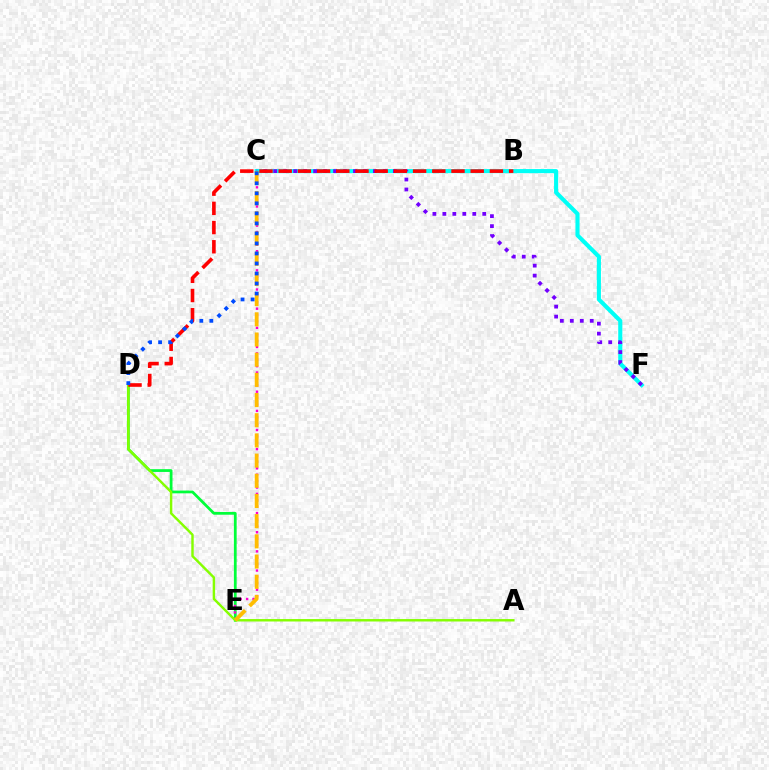{('C', 'F'): [{'color': '#00fff6', 'line_style': 'solid', 'thickness': 2.96}, {'color': '#7200ff', 'line_style': 'dotted', 'thickness': 2.71}], ('D', 'E'): [{'color': '#00ff39', 'line_style': 'solid', 'thickness': 1.99}], ('C', 'E'): [{'color': '#ff00cf', 'line_style': 'dotted', 'thickness': 1.74}, {'color': '#ffbd00', 'line_style': 'dashed', 'thickness': 2.74}], ('A', 'D'): [{'color': '#84ff00', 'line_style': 'solid', 'thickness': 1.75}], ('B', 'D'): [{'color': '#ff0000', 'line_style': 'dashed', 'thickness': 2.61}], ('C', 'D'): [{'color': '#004bff', 'line_style': 'dotted', 'thickness': 2.72}]}